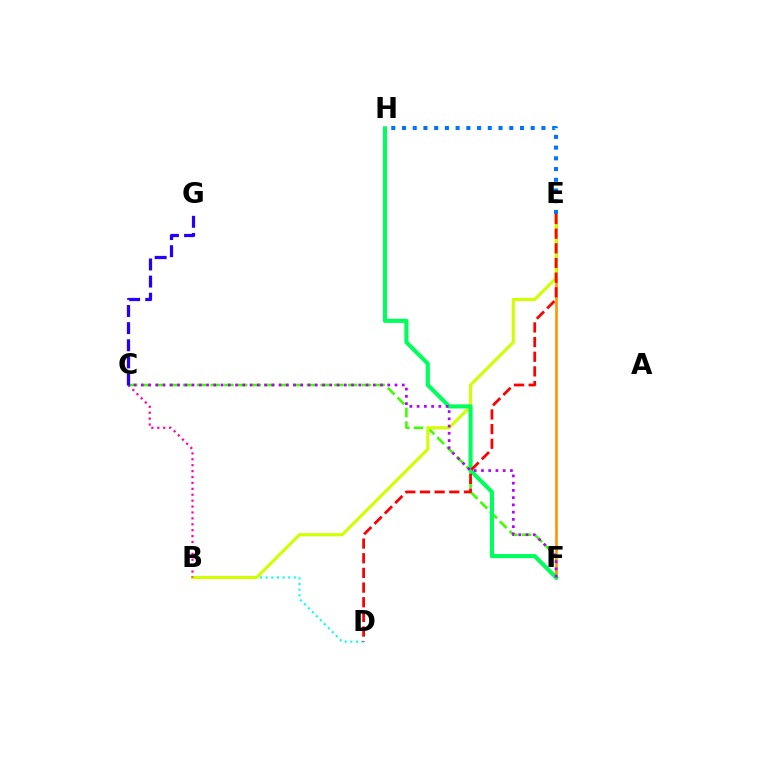{('B', 'D'): [{'color': '#00fff6', 'line_style': 'dotted', 'thickness': 1.53}], ('C', 'F'): [{'color': '#3dff00', 'line_style': 'dashed', 'thickness': 1.87}, {'color': '#b900ff', 'line_style': 'dotted', 'thickness': 1.97}], ('E', 'F'): [{'color': '#ff9400', 'line_style': 'solid', 'thickness': 1.89}], ('B', 'E'): [{'color': '#d1ff00', 'line_style': 'solid', 'thickness': 2.23}], ('F', 'H'): [{'color': '#00ff5c', 'line_style': 'solid', 'thickness': 2.97}], ('B', 'C'): [{'color': '#ff00ac', 'line_style': 'dotted', 'thickness': 1.61}], ('E', 'H'): [{'color': '#0074ff', 'line_style': 'dotted', 'thickness': 2.91}], ('C', 'G'): [{'color': '#2500ff', 'line_style': 'dashed', 'thickness': 2.33}], ('D', 'E'): [{'color': '#ff0000', 'line_style': 'dashed', 'thickness': 1.99}]}